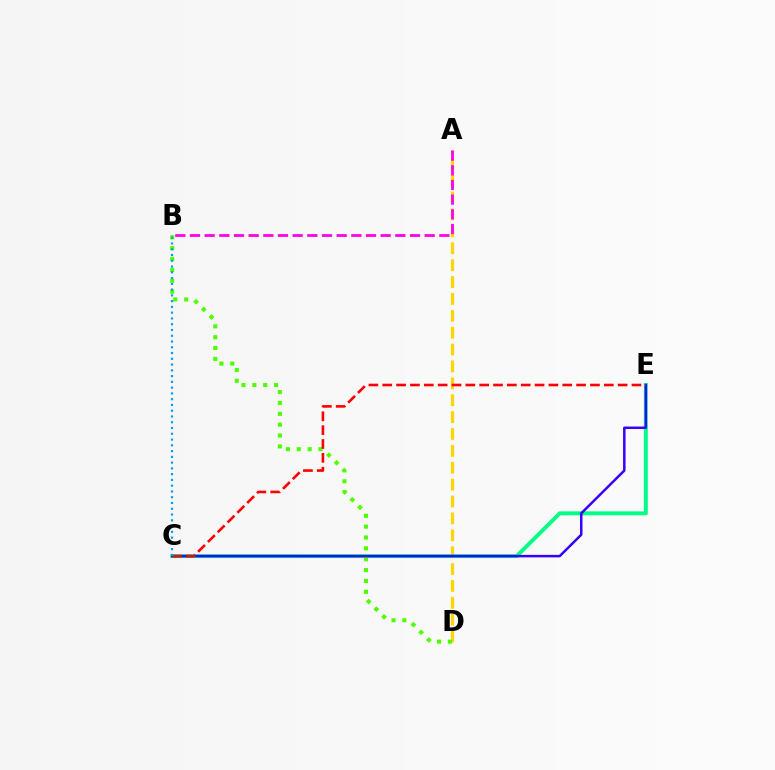{('A', 'D'): [{'color': '#ffd500', 'line_style': 'dashed', 'thickness': 2.29}], ('C', 'E'): [{'color': '#00ff86', 'line_style': 'solid', 'thickness': 2.84}, {'color': '#3700ff', 'line_style': 'solid', 'thickness': 1.8}, {'color': '#ff0000', 'line_style': 'dashed', 'thickness': 1.88}], ('B', 'D'): [{'color': '#4fff00', 'line_style': 'dotted', 'thickness': 2.95}], ('B', 'C'): [{'color': '#009eff', 'line_style': 'dotted', 'thickness': 1.57}], ('A', 'B'): [{'color': '#ff00ed', 'line_style': 'dashed', 'thickness': 1.99}]}